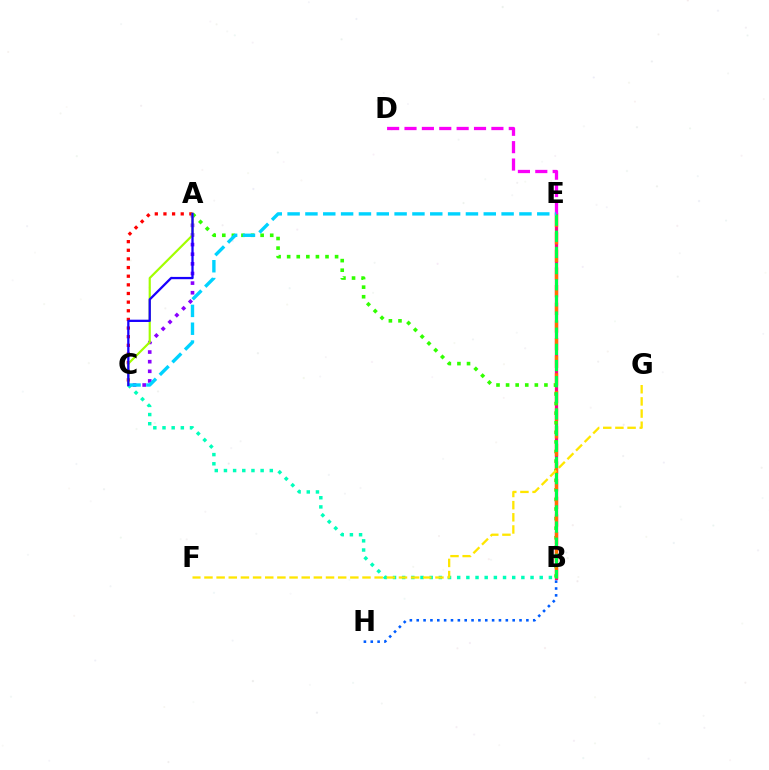{('A', 'C'): [{'color': '#8a00ff', 'line_style': 'dotted', 'thickness': 2.62}, {'color': '#ff0000', 'line_style': 'dotted', 'thickness': 2.35}, {'color': '#a2ff00', 'line_style': 'solid', 'thickness': 1.56}, {'color': '#1900ff', 'line_style': 'solid', 'thickness': 1.65}], ('B', 'C'): [{'color': '#00ffbb', 'line_style': 'dotted', 'thickness': 2.49}], ('B', 'E'): [{'color': '#ff0088', 'line_style': 'solid', 'thickness': 2.35}, {'color': '#ff7000', 'line_style': 'dashed', 'thickness': 2.4}, {'color': '#00ff45', 'line_style': 'dashed', 'thickness': 2.19}], ('A', 'B'): [{'color': '#31ff00', 'line_style': 'dotted', 'thickness': 2.6}], ('D', 'E'): [{'color': '#fa00f9', 'line_style': 'dashed', 'thickness': 2.36}], ('B', 'H'): [{'color': '#005dff', 'line_style': 'dotted', 'thickness': 1.86}], ('C', 'E'): [{'color': '#00d3ff', 'line_style': 'dashed', 'thickness': 2.42}], ('F', 'G'): [{'color': '#ffe600', 'line_style': 'dashed', 'thickness': 1.65}]}